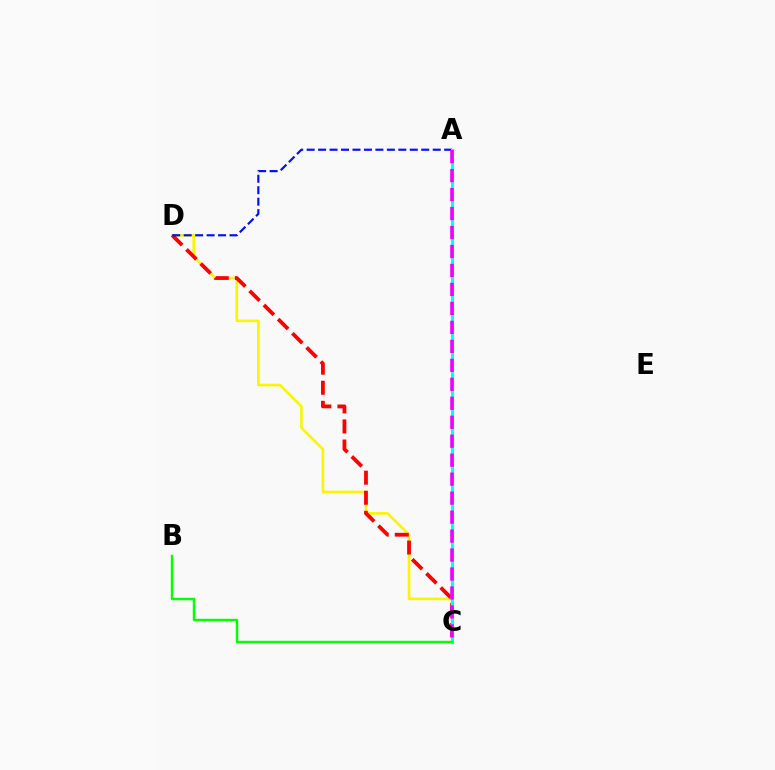{('C', 'D'): [{'color': '#fcf500', 'line_style': 'solid', 'thickness': 1.88}, {'color': '#ff0000', 'line_style': 'dashed', 'thickness': 2.73}], ('A', 'D'): [{'color': '#0010ff', 'line_style': 'dashed', 'thickness': 1.56}], ('A', 'C'): [{'color': '#00fff6', 'line_style': 'solid', 'thickness': 2.24}, {'color': '#ee00ff', 'line_style': 'dashed', 'thickness': 2.58}], ('B', 'C'): [{'color': '#08ff00', 'line_style': 'solid', 'thickness': 1.76}]}